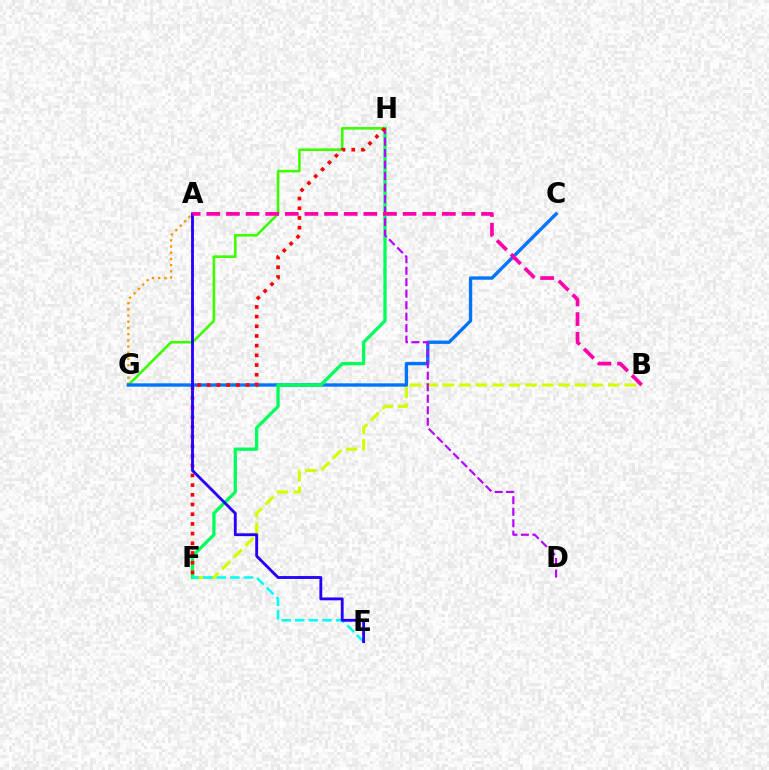{('B', 'F'): [{'color': '#d1ff00', 'line_style': 'dashed', 'thickness': 2.24}], ('G', 'H'): [{'color': '#3dff00', 'line_style': 'solid', 'thickness': 1.89}], ('A', 'G'): [{'color': '#ff9400', 'line_style': 'dotted', 'thickness': 1.69}], ('C', 'G'): [{'color': '#0074ff', 'line_style': 'solid', 'thickness': 2.41}], ('F', 'H'): [{'color': '#00ff5c', 'line_style': 'solid', 'thickness': 2.38}, {'color': '#ff0000', 'line_style': 'dotted', 'thickness': 2.63}], ('E', 'F'): [{'color': '#00fff6', 'line_style': 'dashed', 'thickness': 1.85}], ('D', 'H'): [{'color': '#b900ff', 'line_style': 'dashed', 'thickness': 1.56}], ('A', 'E'): [{'color': '#2500ff', 'line_style': 'solid', 'thickness': 2.05}], ('A', 'B'): [{'color': '#ff00ac', 'line_style': 'dashed', 'thickness': 2.67}]}